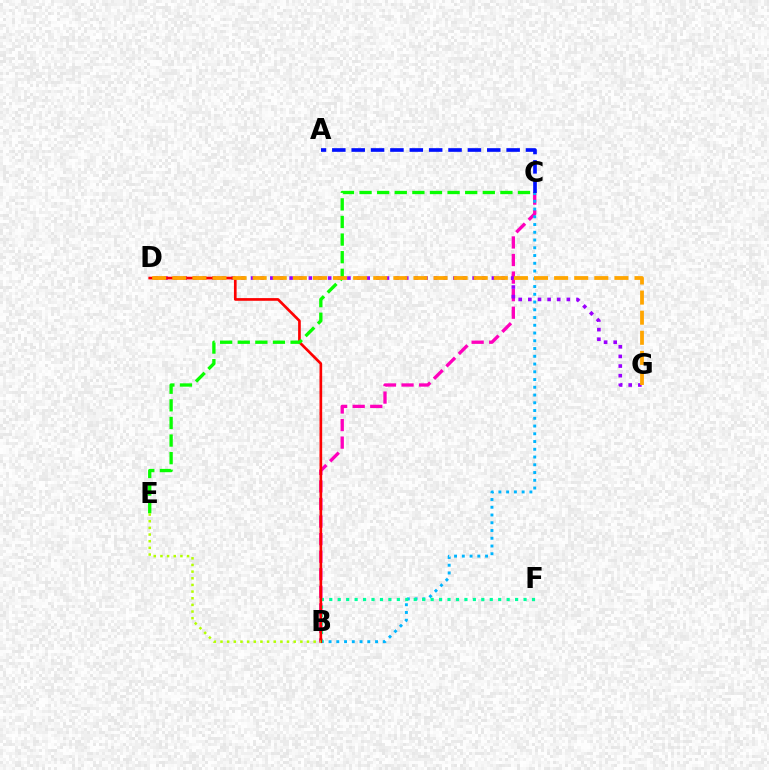{('B', 'C'): [{'color': '#ff00bd', 'line_style': 'dashed', 'thickness': 2.39}, {'color': '#00b5ff', 'line_style': 'dotted', 'thickness': 2.11}], ('B', 'F'): [{'color': '#00ff9d', 'line_style': 'dotted', 'thickness': 2.3}], ('D', 'G'): [{'color': '#9b00ff', 'line_style': 'dotted', 'thickness': 2.62}, {'color': '#ffa500', 'line_style': 'dashed', 'thickness': 2.73}], ('A', 'C'): [{'color': '#0010ff', 'line_style': 'dashed', 'thickness': 2.63}], ('B', 'D'): [{'color': '#ff0000', 'line_style': 'solid', 'thickness': 1.93}], ('C', 'E'): [{'color': '#08ff00', 'line_style': 'dashed', 'thickness': 2.39}], ('B', 'E'): [{'color': '#b3ff00', 'line_style': 'dotted', 'thickness': 1.81}]}